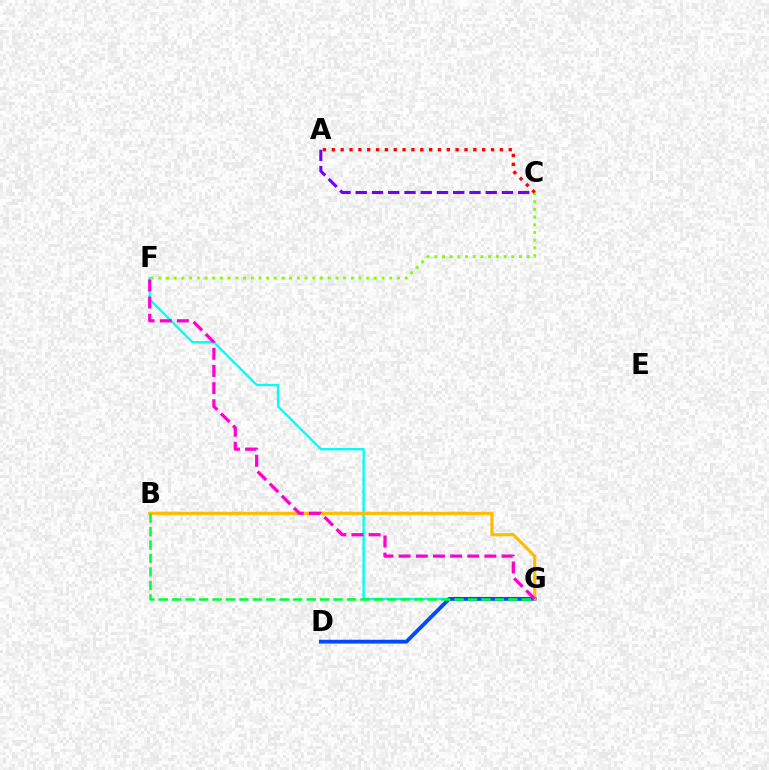{('F', 'G'): [{'color': '#00fff6', 'line_style': 'solid', 'thickness': 1.69}, {'color': '#ff00cf', 'line_style': 'dashed', 'thickness': 2.33}], ('D', 'G'): [{'color': '#004bff', 'line_style': 'solid', 'thickness': 2.75}], ('A', 'C'): [{'color': '#7200ff', 'line_style': 'dashed', 'thickness': 2.21}, {'color': '#ff0000', 'line_style': 'dotted', 'thickness': 2.4}], ('B', 'G'): [{'color': '#ffbd00', 'line_style': 'solid', 'thickness': 2.27}, {'color': '#00ff39', 'line_style': 'dashed', 'thickness': 1.83}], ('C', 'F'): [{'color': '#84ff00', 'line_style': 'dotted', 'thickness': 2.09}]}